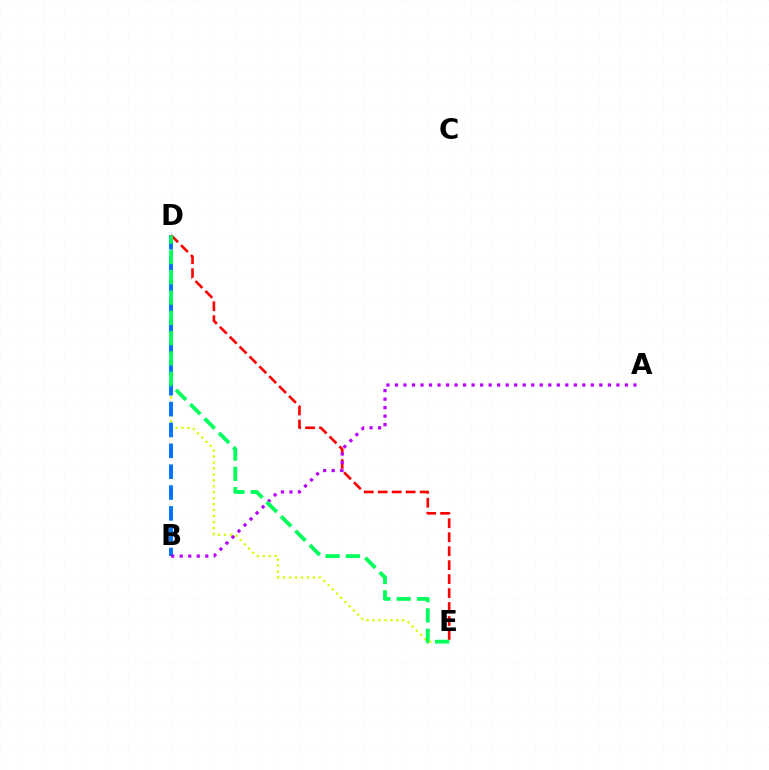{('D', 'E'): [{'color': '#d1ff00', 'line_style': 'dotted', 'thickness': 1.62}, {'color': '#ff0000', 'line_style': 'dashed', 'thickness': 1.9}, {'color': '#00ff5c', 'line_style': 'dashed', 'thickness': 2.76}], ('B', 'D'): [{'color': '#0074ff', 'line_style': 'dashed', 'thickness': 2.83}], ('A', 'B'): [{'color': '#b900ff', 'line_style': 'dotted', 'thickness': 2.31}]}